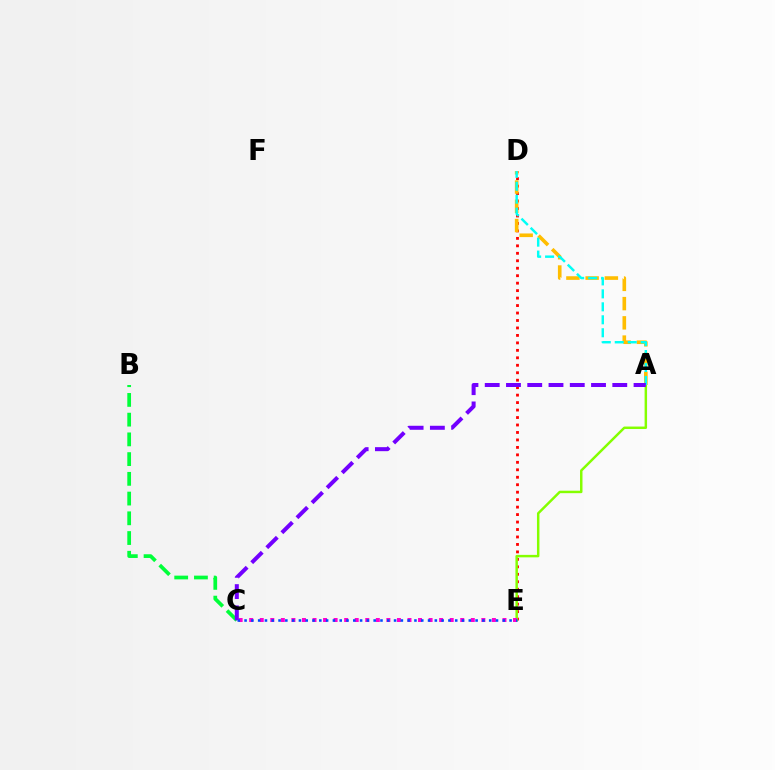{('D', 'E'): [{'color': '#ff0000', 'line_style': 'dotted', 'thickness': 2.03}], ('B', 'C'): [{'color': '#00ff39', 'line_style': 'dashed', 'thickness': 2.68}], ('A', 'E'): [{'color': '#84ff00', 'line_style': 'solid', 'thickness': 1.78}], ('C', 'E'): [{'color': '#ff00cf', 'line_style': 'dotted', 'thickness': 2.87}, {'color': '#004bff', 'line_style': 'dotted', 'thickness': 1.85}], ('A', 'D'): [{'color': '#ffbd00', 'line_style': 'dashed', 'thickness': 2.61}, {'color': '#00fff6', 'line_style': 'dashed', 'thickness': 1.76}], ('A', 'C'): [{'color': '#7200ff', 'line_style': 'dashed', 'thickness': 2.89}]}